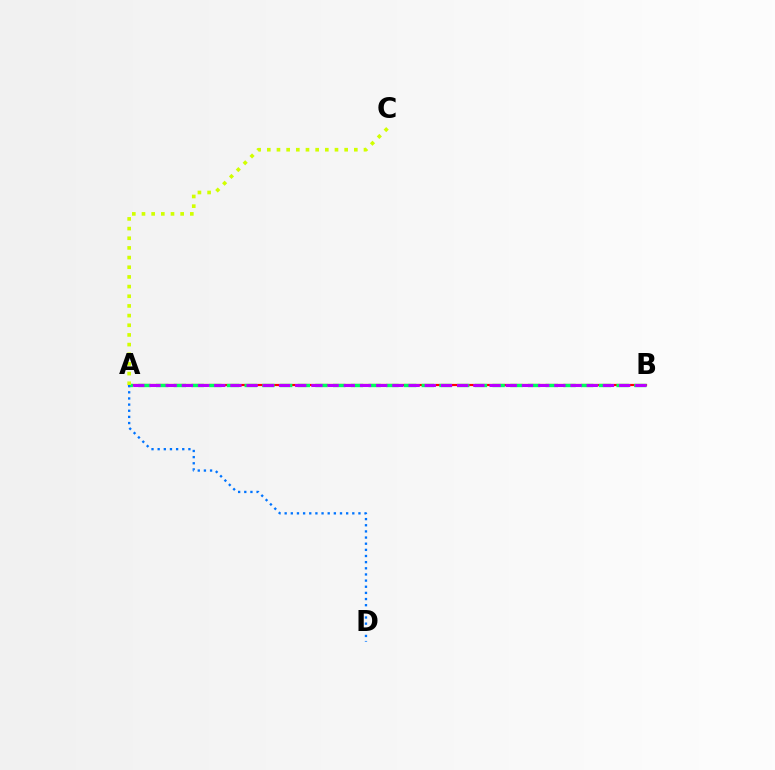{('A', 'B'): [{'color': '#ff0000', 'line_style': 'solid', 'thickness': 1.59}, {'color': '#00ff5c', 'line_style': 'dashed', 'thickness': 2.41}, {'color': '#b900ff', 'line_style': 'dashed', 'thickness': 2.2}], ('A', 'C'): [{'color': '#d1ff00', 'line_style': 'dotted', 'thickness': 2.63}], ('A', 'D'): [{'color': '#0074ff', 'line_style': 'dotted', 'thickness': 1.67}]}